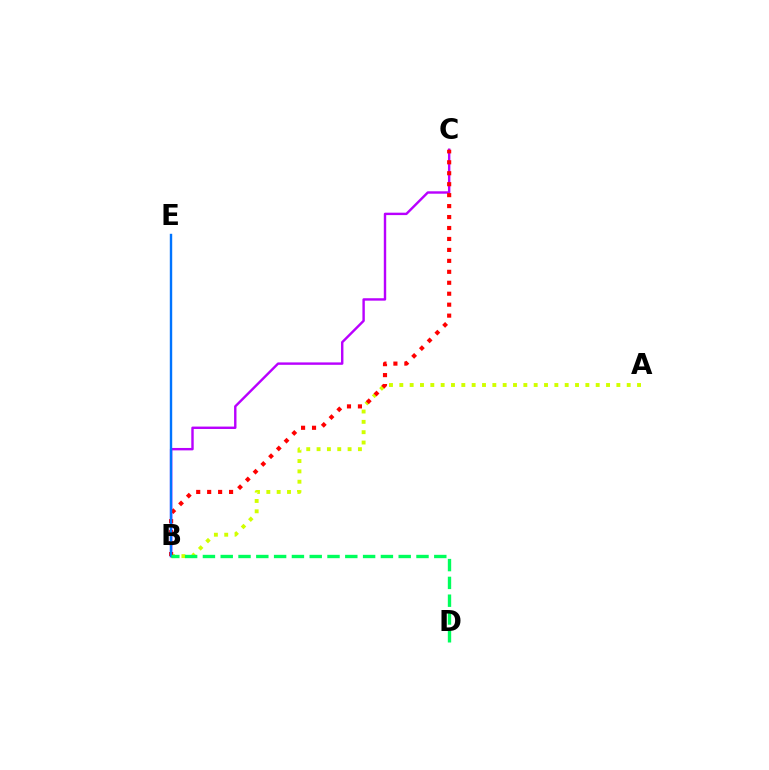{('A', 'B'): [{'color': '#d1ff00', 'line_style': 'dotted', 'thickness': 2.81}], ('B', 'C'): [{'color': '#b900ff', 'line_style': 'solid', 'thickness': 1.74}, {'color': '#ff0000', 'line_style': 'dotted', 'thickness': 2.98}], ('B', 'E'): [{'color': '#0074ff', 'line_style': 'solid', 'thickness': 1.73}], ('B', 'D'): [{'color': '#00ff5c', 'line_style': 'dashed', 'thickness': 2.42}]}